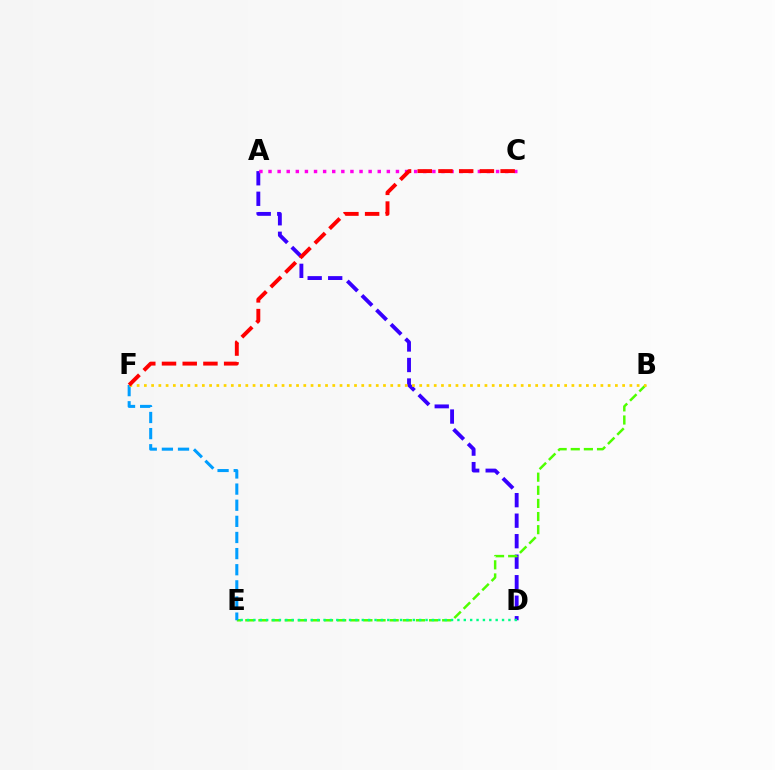{('A', 'D'): [{'color': '#3700ff', 'line_style': 'dashed', 'thickness': 2.79}], ('A', 'C'): [{'color': '#ff00ed', 'line_style': 'dotted', 'thickness': 2.47}], ('B', 'E'): [{'color': '#4fff00', 'line_style': 'dashed', 'thickness': 1.78}], ('E', 'F'): [{'color': '#009eff', 'line_style': 'dashed', 'thickness': 2.19}], ('B', 'F'): [{'color': '#ffd500', 'line_style': 'dotted', 'thickness': 1.97}], ('D', 'E'): [{'color': '#00ff86', 'line_style': 'dotted', 'thickness': 1.73}], ('C', 'F'): [{'color': '#ff0000', 'line_style': 'dashed', 'thickness': 2.81}]}